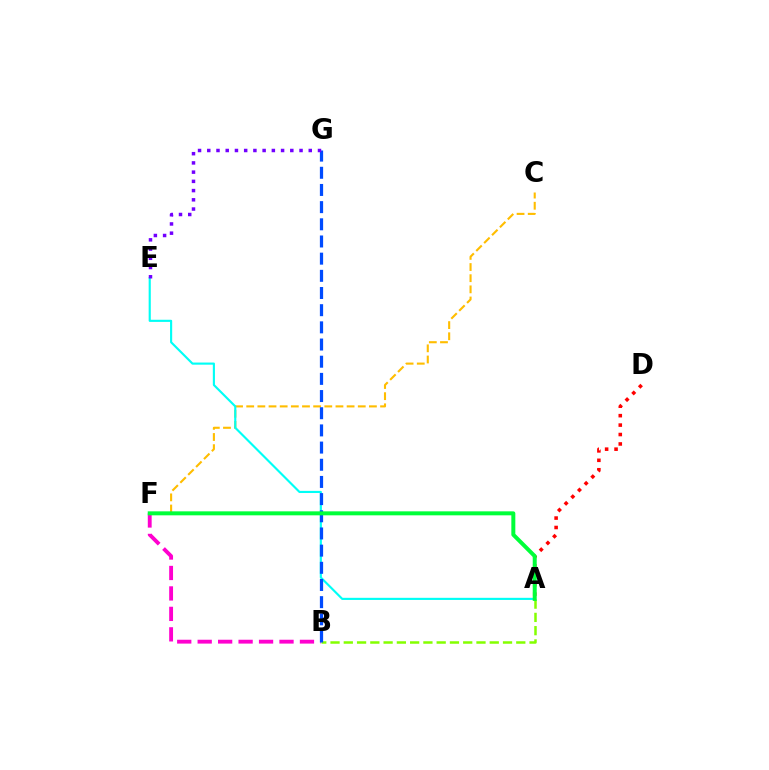{('A', 'D'): [{'color': '#ff0000', 'line_style': 'dotted', 'thickness': 2.56}], ('B', 'F'): [{'color': '#ff00cf', 'line_style': 'dashed', 'thickness': 2.78}], ('A', 'B'): [{'color': '#84ff00', 'line_style': 'dashed', 'thickness': 1.8}], ('C', 'F'): [{'color': '#ffbd00', 'line_style': 'dashed', 'thickness': 1.52}], ('A', 'E'): [{'color': '#00fff6', 'line_style': 'solid', 'thickness': 1.54}], ('B', 'G'): [{'color': '#004bff', 'line_style': 'dashed', 'thickness': 2.33}], ('A', 'F'): [{'color': '#00ff39', 'line_style': 'solid', 'thickness': 2.87}], ('E', 'G'): [{'color': '#7200ff', 'line_style': 'dotted', 'thickness': 2.51}]}